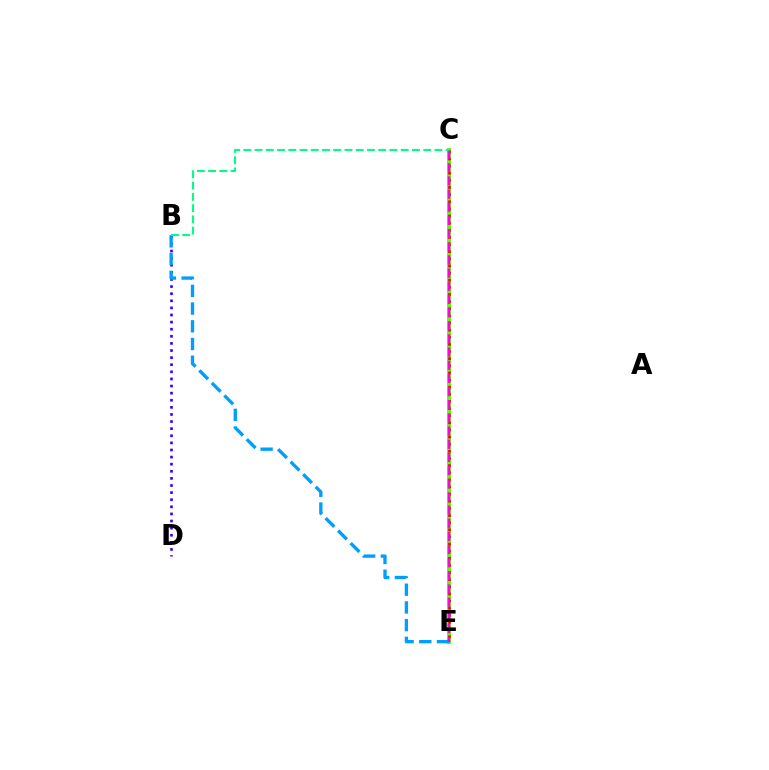{('C', 'E'): [{'color': '#ffd500', 'line_style': 'solid', 'thickness': 2.25}, {'color': '#4fff00', 'line_style': 'solid', 'thickness': 2.76}, {'color': '#ff0000', 'line_style': 'dotted', 'thickness': 1.94}, {'color': '#ff00ed', 'line_style': 'dashed', 'thickness': 1.79}], ('B', 'D'): [{'color': '#3700ff', 'line_style': 'dotted', 'thickness': 1.93}], ('B', 'E'): [{'color': '#009eff', 'line_style': 'dashed', 'thickness': 2.41}], ('B', 'C'): [{'color': '#00ff86', 'line_style': 'dashed', 'thickness': 1.53}]}